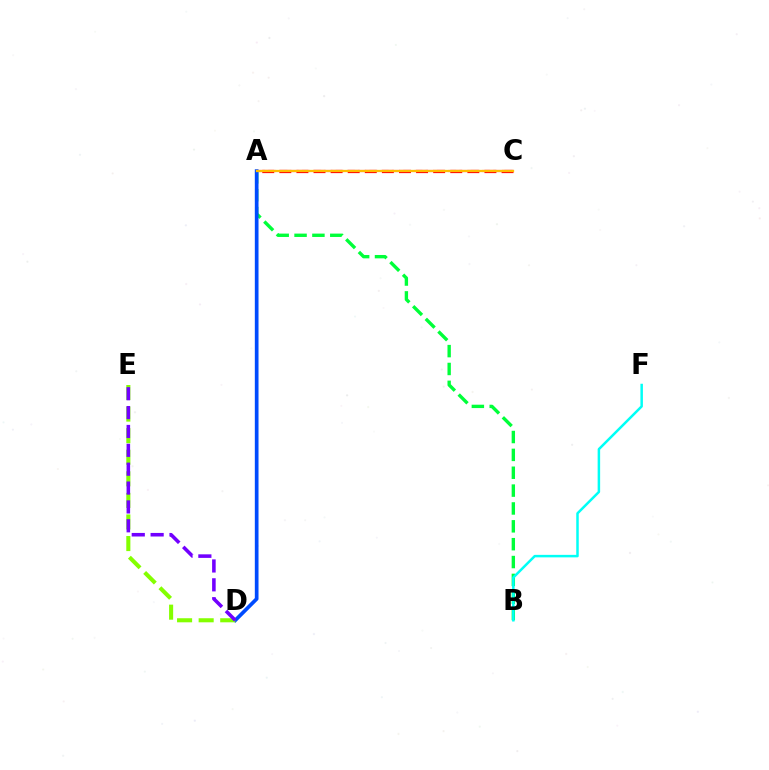{('A', 'B'): [{'color': '#00ff39', 'line_style': 'dashed', 'thickness': 2.43}], ('A', 'C'): [{'color': '#ff00cf', 'line_style': 'dashed', 'thickness': 1.53}, {'color': '#ff0000', 'line_style': 'dashed', 'thickness': 2.32}, {'color': '#ffbd00', 'line_style': 'solid', 'thickness': 1.65}], ('B', 'F'): [{'color': '#00fff6', 'line_style': 'solid', 'thickness': 1.79}], ('A', 'D'): [{'color': '#004bff', 'line_style': 'solid', 'thickness': 2.66}], ('D', 'E'): [{'color': '#84ff00', 'line_style': 'dashed', 'thickness': 2.93}, {'color': '#7200ff', 'line_style': 'dashed', 'thickness': 2.56}]}